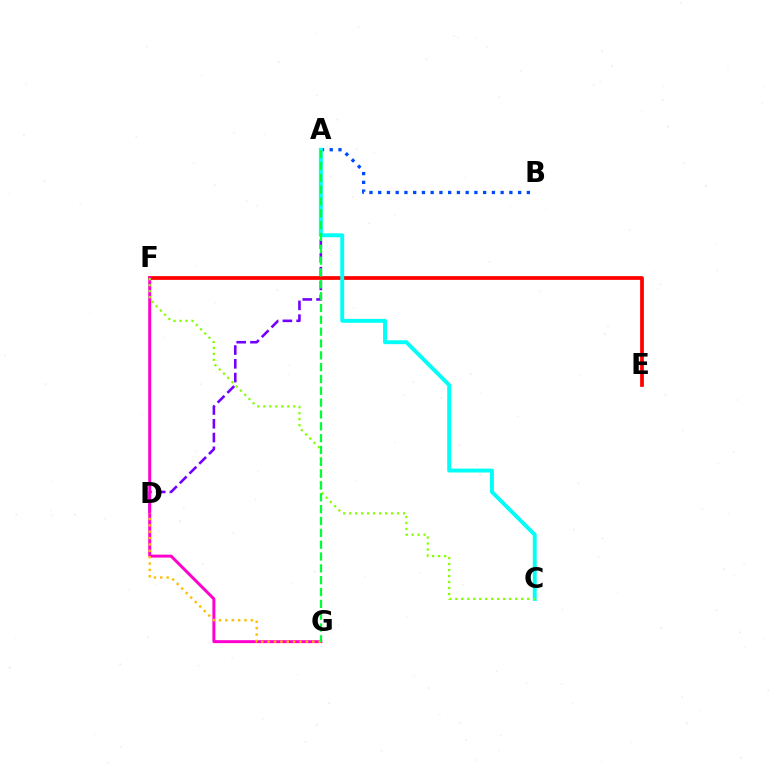{('A', 'D'): [{'color': '#7200ff', 'line_style': 'dashed', 'thickness': 1.87}], ('E', 'F'): [{'color': '#ff0000', 'line_style': 'solid', 'thickness': 2.7}], ('F', 'G'): [{'color': '#ff00cf', 'line_style': 'solid', 'thickness': 2.14}], ('D', 'G'): [{'color': '#ffbd00', 'line_style': 'dotted', 'thickness': 1.73}], ('A', 'B'): [{'color': '#004bff', 'line_style': 'dotted', 'thickness': 2.38}], ('A', 'C'): [{'color': '#00fff6', 'line_style': 'solid', 'thickness': 2.81}], ('C', 'F'): [{'color': '#84ff00', 'line_style': 'dotted', 'thickness': 1.63}], ('A', 'G'): [{'color': '#00ff39', 'line_style': 'dashed', 'thickness': 1.61}]}